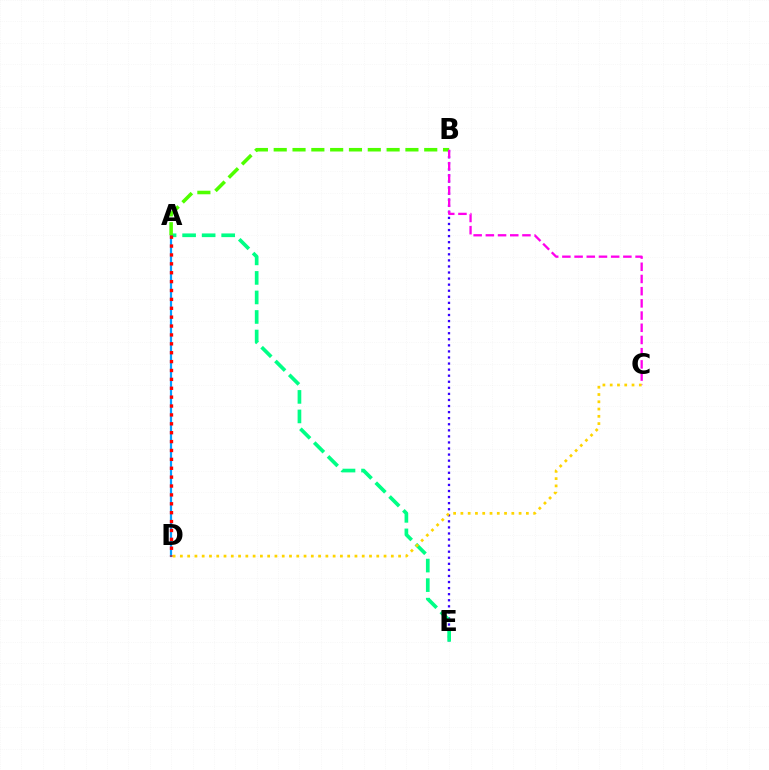{('B', 'E'): [{'color': '#3700ff', 'line_style': 'dotted', 'thickness': 1.65}], ('A', 'E'): [{'color': '#00ff86', 'line_style': 'dashed', 'thickness': 2.65}], ('A', 'D'): [{'color': '#009eff', 'line_style': 'solid', 'thickness': 1.6}, {'color': '#ff0000', 'line_style': 'dotted', 'thickness': 2.41}], ('A', 'B'): [{'color': '#4fff00', 'line_style': 'dashed', 'thickness': 2.56}], ('B', 'C'): [{'color': '#ff00ed', 'line_style': 'dashed', 'thickness': 1.66}], ('C', 'D'): [{'color': '#ffd500', 'line_style': 'dotted', 'thickness': 1.98}]}